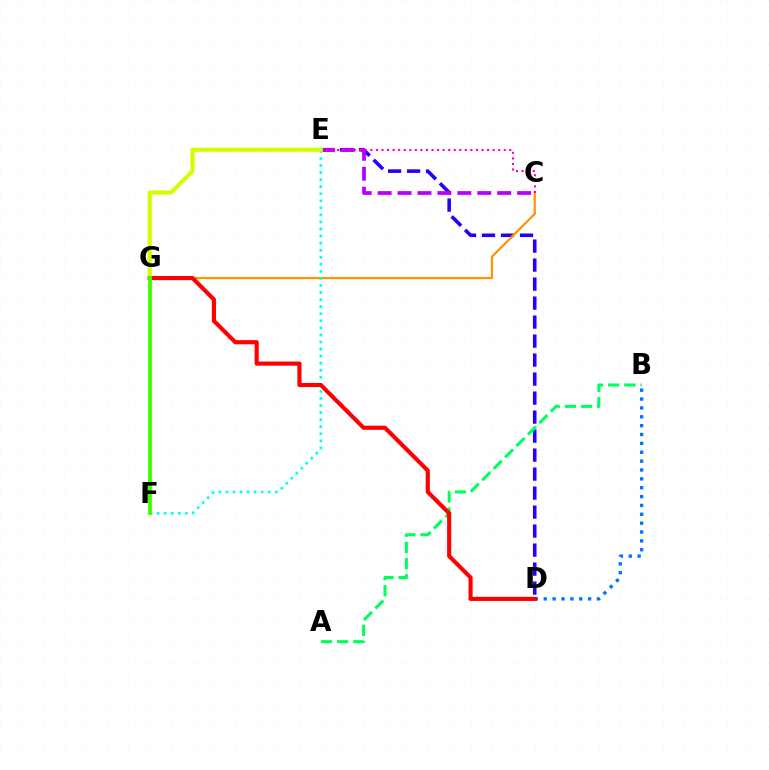{('D', 'E'): [{'color': '#2500ff', 'line_style': 'dashed', 'thickness': 2.58}], ('C', 'G'): [{'color': '#ff9400', 'line_style': 'solid', 'thickness': 1.6}], ('C', 'E'): [{'color': '#b900ff', 'line_style': 'dashed', 'thickness': 2.71}, {'color': '#ff00ac', 'line_style': 'dotted', 'thickness': 1.51}], ('E', 'F'): [{'color': '#00fff6', 'line_style': 'dotted', 'thickness': 1.92}], ('A', 'B'): [{'color': '#00ff5c', 'line_style': 'dashed', 'thickness': 2.2}], ('E', 'G'): [{'color': '#d1ff00', 'line_style': 'solid', 'thickness': 2.97}], ('B', 'D'): [{'color': '#0074ff', 'line_style': 'dotted', 'thickness': 2.41}], ('D', 'G'): [{'color': '#ff0000', 'line_style': 'solid', 'thickness': 2.97}], ('F', 'G'): [{'color': '#3dff00', 'line_style': 'solid', 'thickness': 2.77}]}